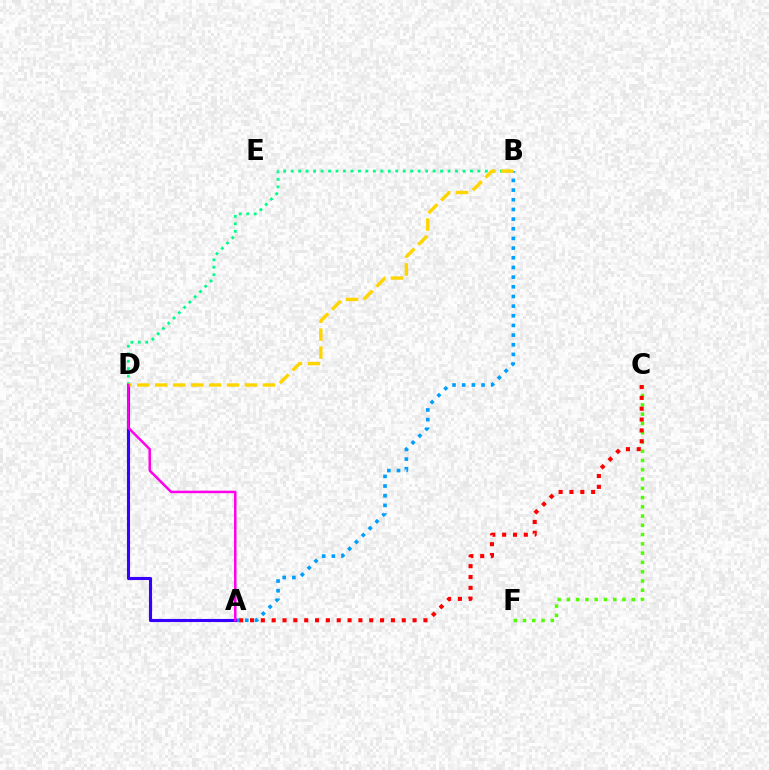{('B', 'D'): [{'color': '#00ff86', 'line_style': 'dotted', 'thickness': 2.03}, {'color': '#ffd500', 'line_style': 'dashed', 'thickness': 2.44}], ('C', 'F'): [{'color': '#4fff00', 'line_style': 'dotted', 'thickness': 2.52}], ('A', 'B'): [{'color': '#009eff', 'line_style': 'dotted', 'thickness': 2.63}], ('A', 'D'): [{'color': '#3700ff', 'line_style': 'solid', 'thickness': 2.23}, {'color': '#ff00ed', 'line_style': 'solid', 'thickness': 1.8}], ('A', 'C'): [{'color': '#ff0000', 'line_style': 'dotted', 'thickness': 2.94}]}